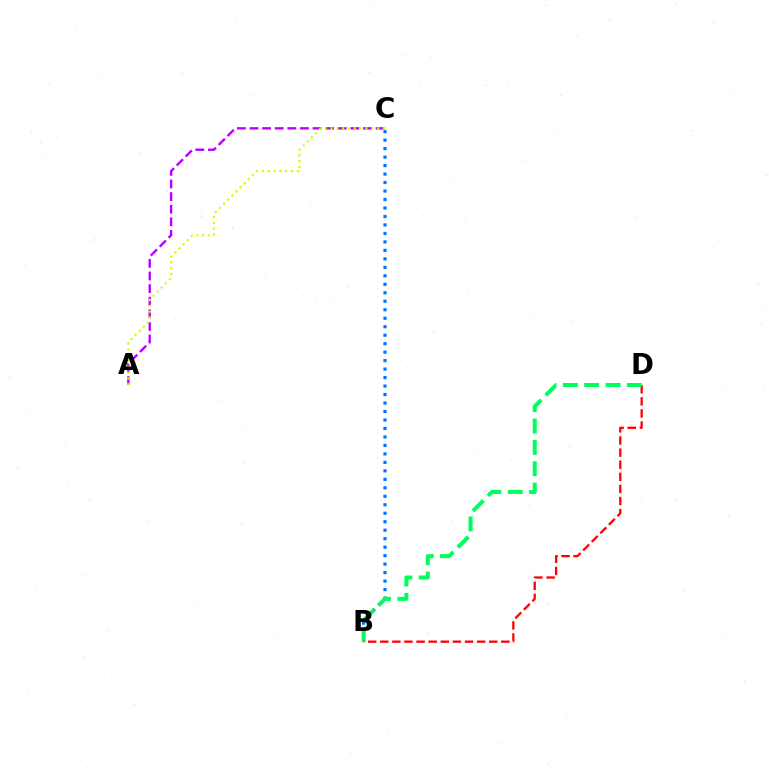{('A', 'C'): [{'color': '#b900ff', 'line_style': 'dashed', 'thickness': 1.71}, {'color': '#d1ff00', 'line_style': 'dotted', 'thickness': 1.58}], ('B', 'C'): [{'color': '#0074ff', 'line_style': 'dotted', 'thickness': 2.3}], ('B', 'D'): [{'color': '#ff0000', 'line_style': 'dashed', 'thickness': 1.64}, {'color': '#00ff5c', 'line_style': 'dashed', 'thickness': 2.9}]}